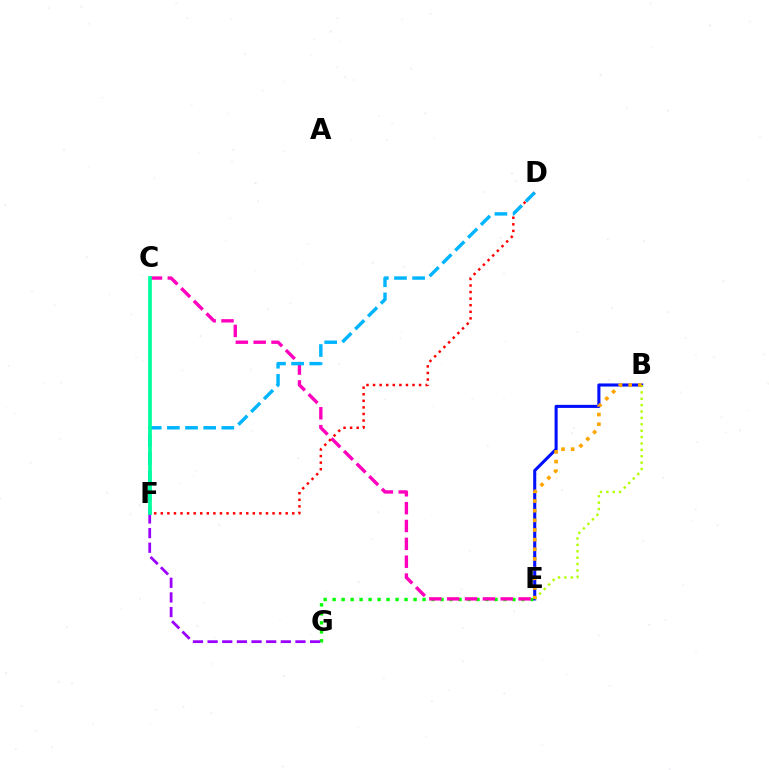{('E', 'G'): [{'color': '#08ff00', 'line_style': 'dotted', 'thickness': 2.44}], ('C', 'E'): [{'color': '#ff00bd', 'line_style': 'dashed', 'thickness': 2.43}], ('B', 'E'): [{'color': '#0010ff', 'line_style': 'solid', 'thickness': 2.21}, {'color': '#b3ff00', 'line_style': 'dotted', 'thickness': 1.74}, {'color': '#ffa500', 'line_style': 'dotted', 'thickness': 2.62}], ('F', 'G'): [{'color': '#9b00ff', 'line_style': 'dashed', 'thickness': 1.99}], ('D', 'F'): [{'color': '#ff0000', 'line_style': 'dotted', 'thickness': 1.79}, {'color': '#00b5ff', 'line_style': 'dashed', 'thickness': 2.47}], ('C', 'F'): [{'color': '#00ff9d', 'line_style': 'solid', 'thickness': 2.65}]}